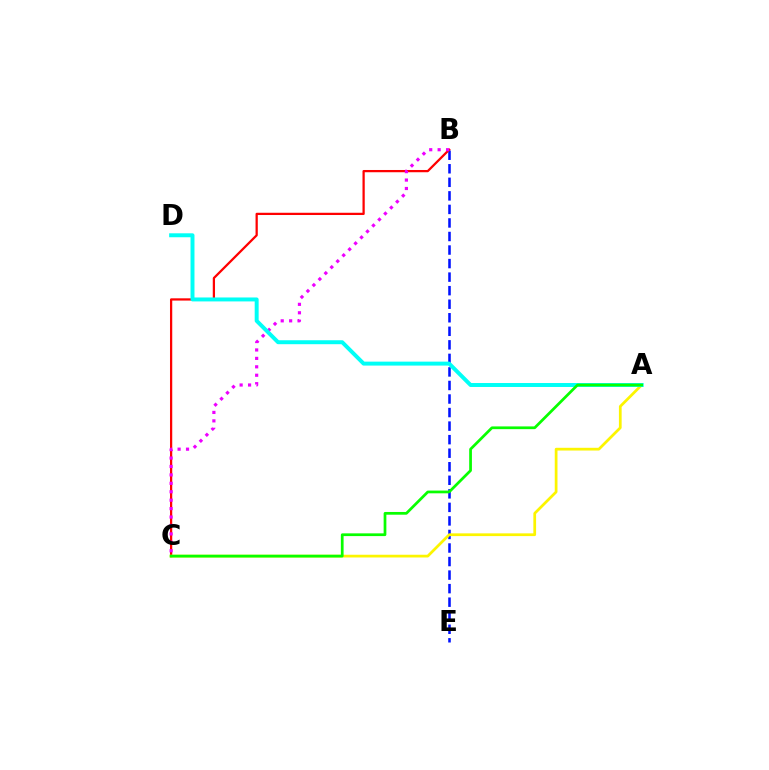{('B', 'E'): [{'color': '#0010ff', 'line_style': 'dashed', 'thickness': 1.84}], ('B', 'C'): [{'color': '#ff0000', 'line_style': 'solid', 'thickness': 1.62}, {'color': '#ee00ff', 'line_style': 'dotted', 'thickness': 2.29}], ('A', 'C'): [{'color': '#fcf500', 'line_style': 'solid', 'thickness': 1.97}, {'color': '#08ff00', 'line_style': 'solid', 'thickness': 1.97}], ('A', 'D'): [{'color': '#00fff6', 'line_style': 'solid', 'thickness': 2.85}]}